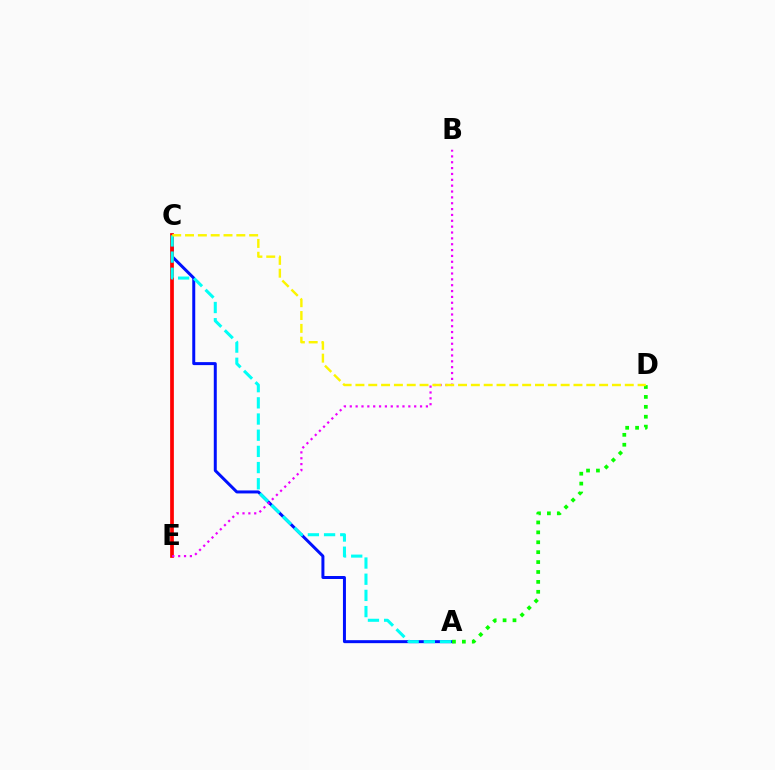{('A', 'C'): [{'color': '#0010ff', 'line_style': 'solid', 'thickness': 2.15}, {'color': '#00fff6', 'line_style': 'dashed', 'thickness': 2.2}], ('C', 'E'): [{'color': '#ff0000', 'line_style': 'solid', 'thickness': 2.69}], ('B', 'E'): [{'color': '#ee00ff', 'line_style': 'dotted', 'thickness': 1.59}], ('A', 'D'): [{'color': '#08ff00', 'line_style': 'dotted', 'thickness': 2.69}], ('C', 'D'): [{'color': '#fcf500', 'line_style': 'dashed', 'thickness': 1.74}]}